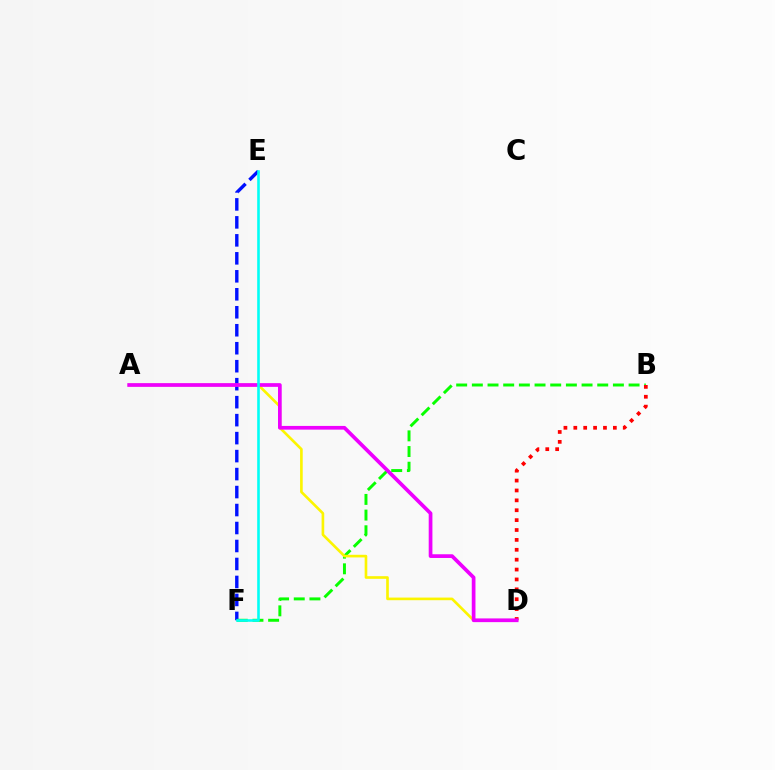{('E', 'F'): [{'color': '#0010ff', 'line_style': 'dashed', 'thickness': 2.44}, {'color': '#00fff6', 'line_style': 'solid', 'thickness': 1.87}], ('B', 'F'): [{'color': '#08ff00', 'line_style': 'dashed', 'thickness': 2.13}], ('A', 'D'): [{'color': '#fcf500', 'line_style': 'solid', 'thickness': 1.9}, {'color': '#ee00ff', 'line_style': 'solid', 'thickness': 2.67}], ('B', 'D'): [{'color': '#ff0000', 'line_style': 'dotted', 'thickness': 2.69}]}